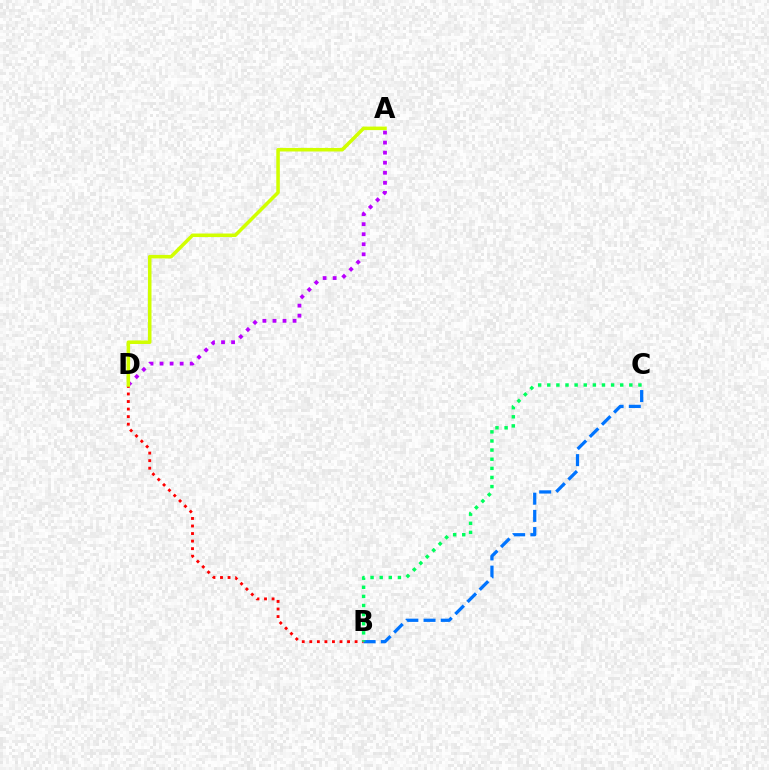{('B', 'D'): [{'color': '#ff0000', 'line_style': 'dotted', 'thickness': 2.05}], ('B', 'C'): [{'color': '#0074ff', 'line_style': 'dashed', 'thickness': 2.34}, {'color': '#00ff5c', 'line_style': 'dotted', 'thickness': 2.48}], ('A', 'D'): [{'color': '#b900ff', 'line_style': 'dotted', 'thickness': 2.73}, {'color': '#d1ff00', 'line_style': 'solid', 'thickness': 2.54}]}